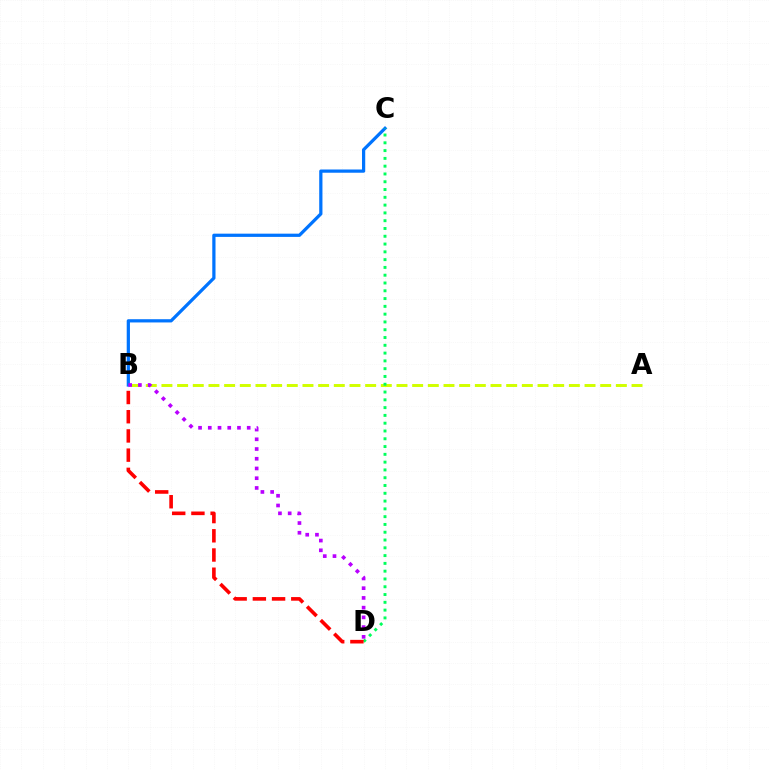{('A', 'B'): [{'color': '#d1ff00', 'line_style': 'dashed', 'thickness': 2.13}], ('B', 'C'): [{'color': '#0074ff', 'line_style': 'solid', 'thickness': 2.33}], ('C', 'D'): [{'color': '#00ff5c', 'line_style': 'dotted', 'thickness': 2.12}], ('B', 'D'): [{'color': '#b900ff', 'line_style': 'dotted', 'thickness': 2.64}, {'color': '#ff0000', 'line_style': 'dashed', 'thickness': 2.61}]}